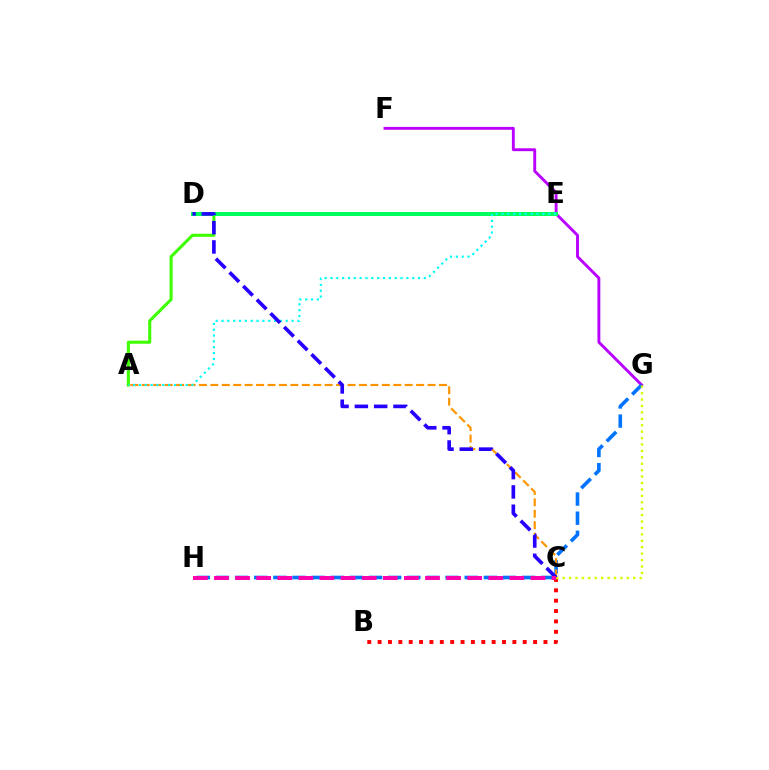{('F', 'G'): [{'color': '#b900ff', 'line_style': 'solid', 'thickness': 2.08}], ('B', 'C'): [{'color': '#ff0000', 'line_style': 'dotted', 'thickness': 2.82}], ('G', 'H'): [{'color': '#0074ff', 'line_style': 'dashed', 'thickness': 2.6}], ('A', 'E'): [{'color': '#3dff00', 'line_style': 'solid', 'thickness': 2.2}, {'color': '#00fff6', 'line_style': 'dotted', 'thickness': 1.59}], ('D', 'E'): [{'color': '#00ff5c', 'line_style': 'solid', 'thickness': 2.87}], ('C', 'G'): [{'color': '#d1ff00', 'line_style': 'dotted', 'thickness': 1.74}], ('A', 'C'): [{'color': '#ff9400', 'line_style': 'dashed', 'thickness': 1.55}], ('C', 'D'): [{'color': '#2500ff', 'line_style': 'dashed', 'thickness': 2.62}], ('C', 'H'): [{'color': '#ff00ac', 'line_style': 'dashed', 'thickness': 2.87}]}